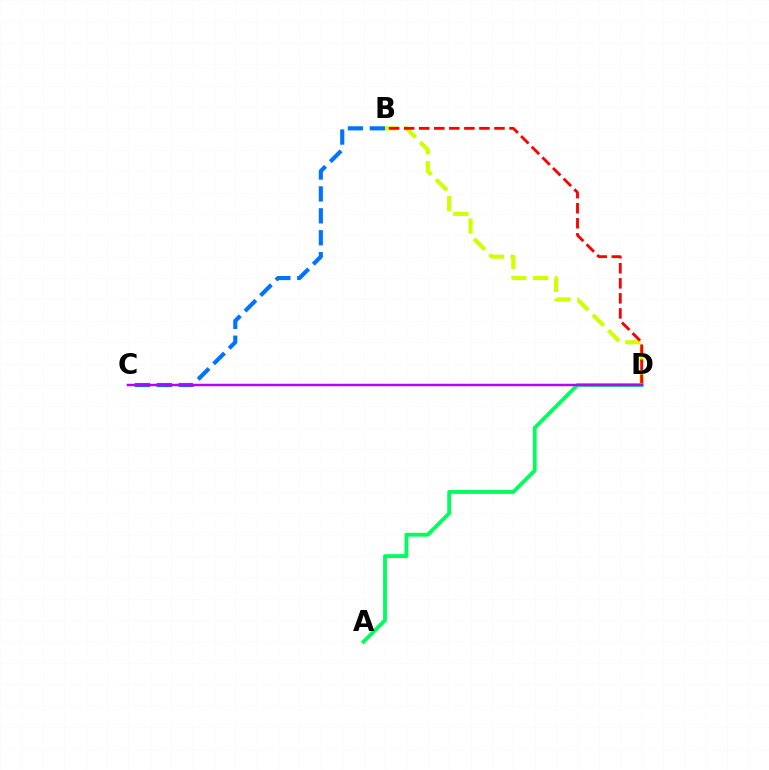{('B', 'C'): [{'color': '#0074ff', 'line_style': 'dashed', 'thickness': 2.98}], ('B', 'D'): [{'color': '#d1ff00', 'line_style': 'dashed', 'thickness': 2.98}, {'color': '#ff0000', 'line_style': 'dashed', 'thickness': 2.04}], ('A', 'D'): [{'color': '#00ff5c', 'line_style': 'solid', 'thickness': 2.76}], ('C', 'D'): [{'color': '#b900ff', 'line_style': 'solid', 'thickness': 1.78}]}